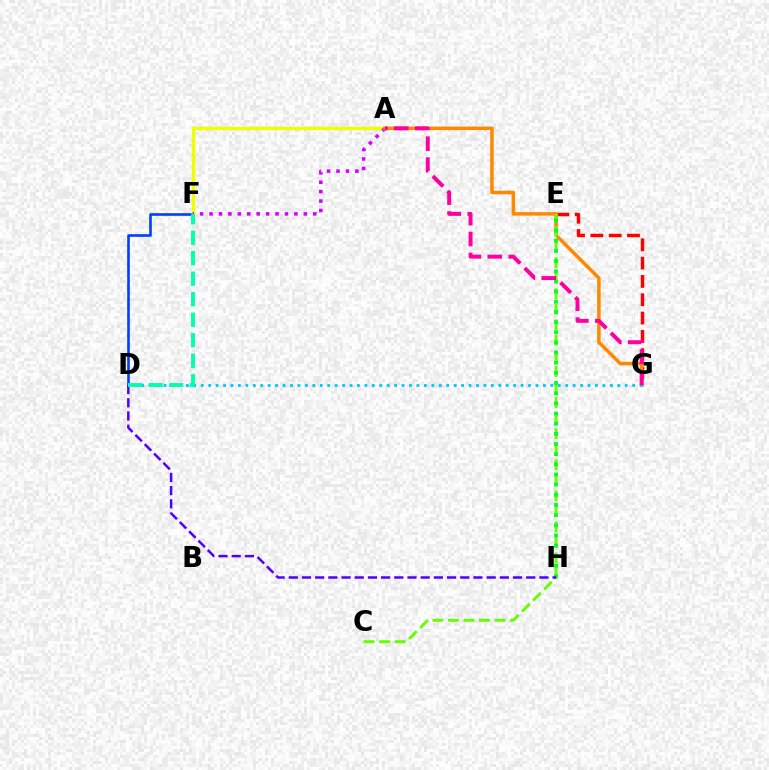{('D', 'F'): [{'color': '#003fff', 'line_style': 'solid', 'thickness': 1.9}, {'color': '#00ffaf', 'line_style': 'dashed', 'thickness': 2.79}], ('A', 'F'): [{'color': '#eeff00', 'line_style': 'solid', 'thickness': 2.49}, {'color': '#d600ff', 'line_style': 'dotted', 'thickness': 2.56}], ('E', 'G'): [{'color': '#ff0000', 'line_style': 'dashed', 'thickness': 2.49}], ('A', 'G'): [{'color': '#ff8800', 'line_style': 'solid', 'thickness': 2.52}, {'color': '#ff00a0', 'line_style': 'dashed', 'thickness': 2.84}], ('C', 'E'): [{'color': '#66ff00', 'line_style': 'dashed', 'thickness': 2.11}], ('E', 'H'): [{'color': '#00ff27', 'line_style': 'dotted', 'thickness': 2.76}], ('D', 'G'): [{'color': '#00c7ff', 'line_style': 'dotted', 'thickness': 2.02}], ('D', 'H'): [{'color': '#4f00ff', 'line_style': 'dashed', 'thickness': 1.79}]}